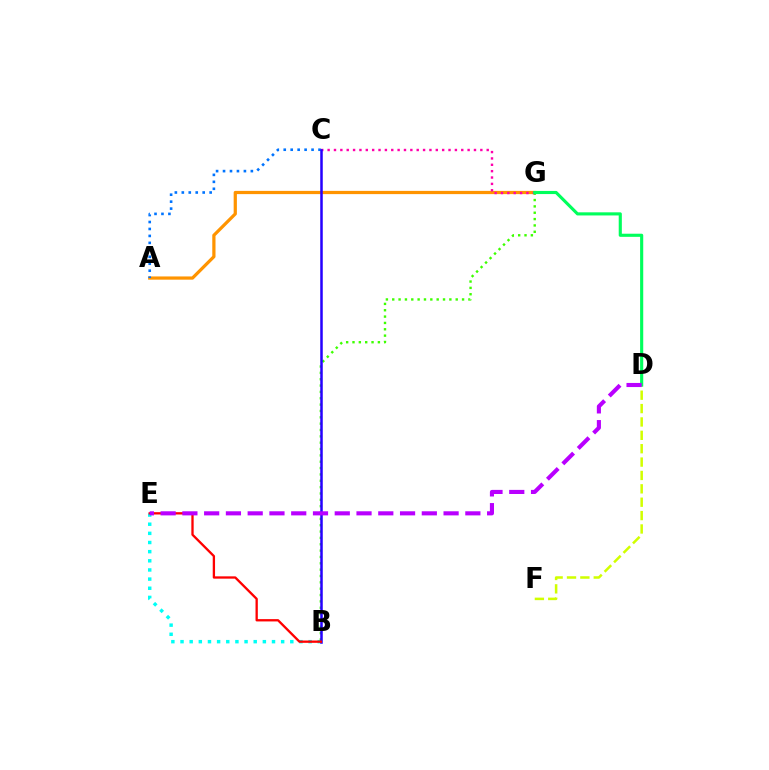{('A', 'G'): [{'color': '#ff9400', 'line_style': 'solid', 'thickness': 2.33}], ('B', 'E'): [{'color': '#00fff6', 'line_style': 'dotted', 'thickness': 2.49}, {'color': '#ff0000', 'line_style': 'solid', 'thickness': 1.67}], ('B', 'G'): [{'color': '#3dff00', 'line_style': 'dotted', 'thickness': 1.72}], ('A', 'C'): [{'color': '#0074ff', 'line_style': 'dotted', 'thickness': 1.89}], ('C', 'G'): [{'color': '#ff00ac', 'line_style': 'dotted', 'thickness': 1.73}], ('B', 'C'): [{'color': '#2500ff', 'line_style': 'solid', 'thickness': 1.81}], ('D', 'F'): [{'color': '#d1ff00', 'line_style': 'dashed', 'thickness': 1.82}], ('D', 'G'): [{'color': '#00ff5c', 'line_style': 'solid', 'thickness': 2.25}], ('D', 'E'): [{'color': '#b900ff', 'line_style': 'dashed', 'thickness': 2.96}]}